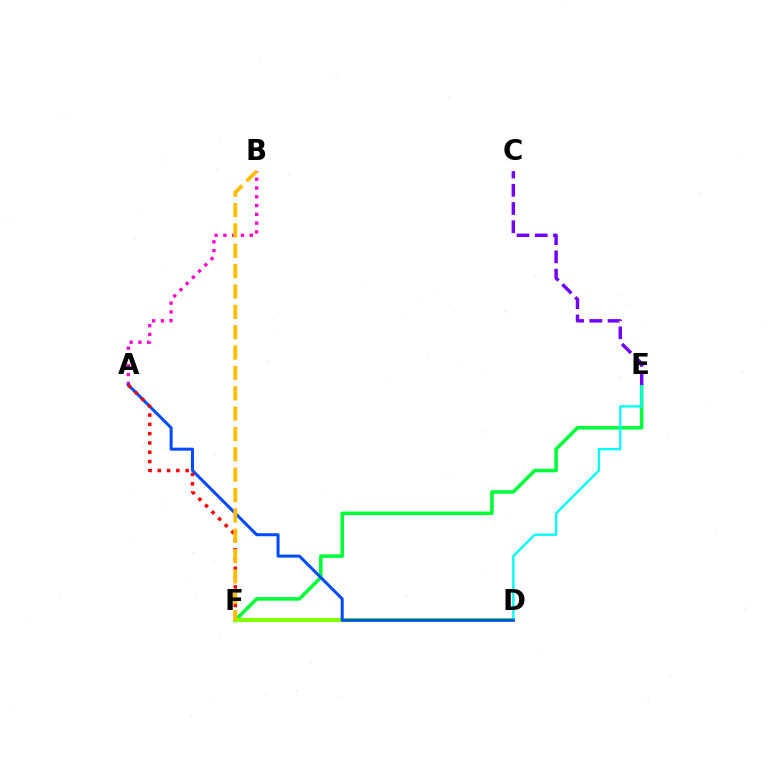{('E', 'F'): [{'color': '#00ff39', 'line_style': 'solid', 'thickness': 2.55}], ('D', 'F'): [{'color': '#84ff00', 'line_style': 'solid', 'thickness': 2.97}], ('A', 'B'): [{'color': '#ff00cf', 'line_style': 'dotted', 'thickness': 2.39}], ('D', 'E'): [{'color': '#00fff6', 'line_style': 'solid', 'thickness': 1.68}], ('A', 'D'): [{'color': '#004bff', 'line_style': 'solid', 'thickness': 2.17}], ('A', 'F'): [{'color': '#ff0000', 'line_style': 'dotted', 'thickness': 2.52}], ('B', 'F'): [{'color': '#ffbd00', 'line_style': 'dashed', 'thickness': 2.77}], ('C', 'E'): [{'color': '#7200ff', 'line_style': 'dashed', 'thickness': 2.48}]}